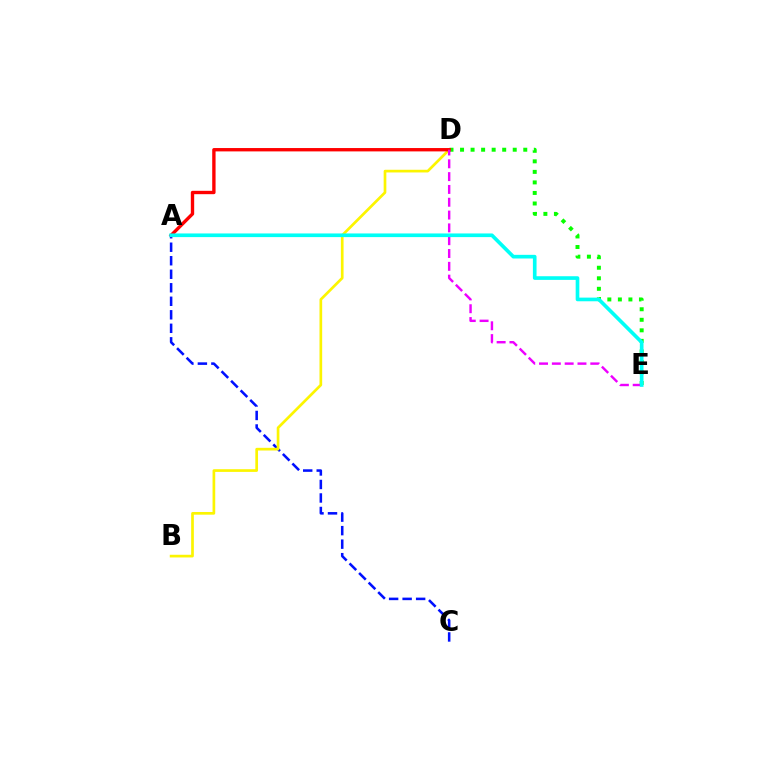{('A', 'C'): [{'color': '#0010ff', 'line_style': 'dashed', 'thickness': 1.84}], ('B', 'D'): [{'color': '#fcf500', 'line_style': 'solid', 'thickness': 1.93}], ('D', 'E'): [{'color': '#08ff00', 'line_style': 'dotted', 'thickness': 2.86}, {'color': '#ee00ff', 'line_style': 'dashed', 'thickness': 1.74}], ('A', 'D'): [{'color': '#ff0000', 'line_style': 'solid', 'thickness': 2.42}], ('A', 'E'): [{'color': '#00fff6', 'line_style': 'solid', 'thickness': 2.64}]}